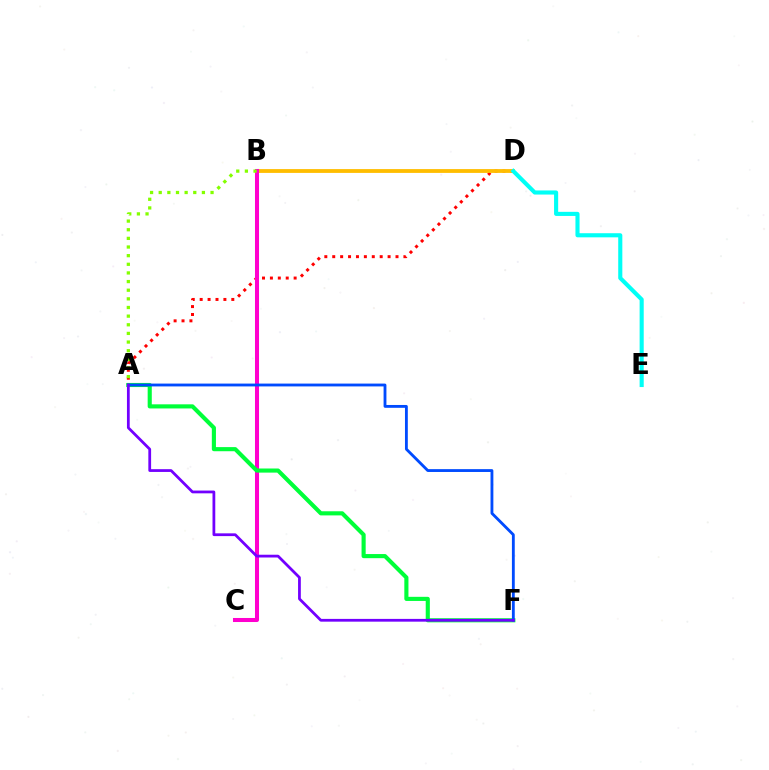{('A', 'D'): [{'color': '#ff0000', 'line_style': 'dotted', 'thickness': 2.15}], ('B', 'D'): [{'color': '#ffbd00', 'line_style': 'solid', 'thickness': 2.74}], ('B', 'C'): [{'color': '#ff00cf', 'line_style': 'solid', 'thickness': 2.91}], ('A', 'B'): [{'color': '#84ff00', 'line_style': 'dotted', 'thickness': 2.35}], ('A', 'F'): [{'color': '#00ff39', 'line_style': 'solid', 'thickness': 2.97}, {'color': '#004bff', 'line_style': 'solid', 'thickness': 2.04}, {'color': '#7200ff', 'line_style': 'solid', 'thickness': 1.99}], ('D', 'E'): [{'color': '#00fff6', 'line_style': 'solid', 'thickness': 2.96}]}